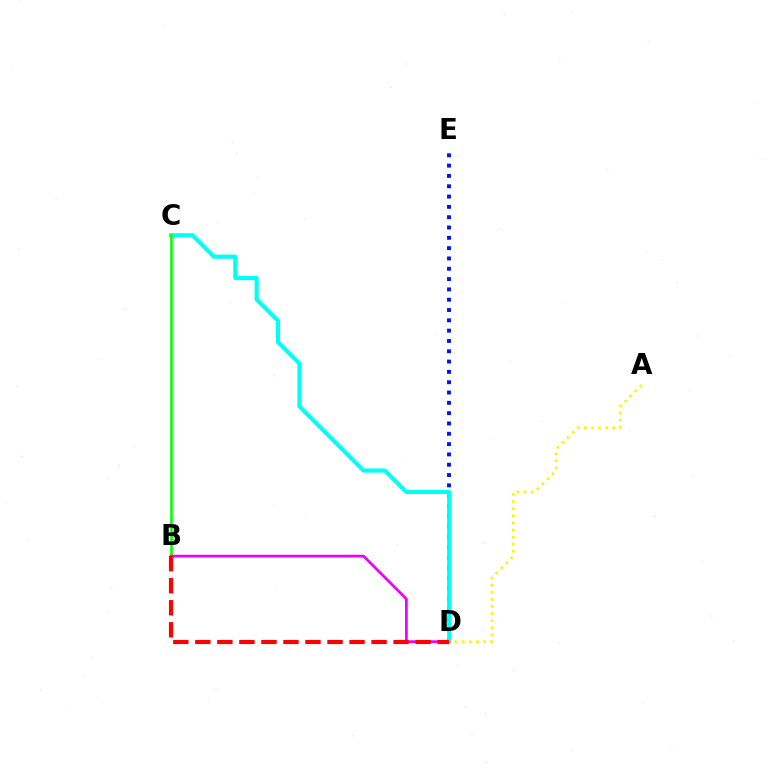{('D', 'E'): [{'color': '#0010ff', 'line_style': 'dotted', 'thickness': 2.8}], ('C', 'D'): [{'color': '#00fff6', 'line_style': 'solid', 'thickness': 2.97}], ('B', 'C'): [{'color': '#08ff00', 'line_style': 'solid', 'thickness': 1.87}], ('B', 'D'): [{'color': '#ee00ff', 'line_style': 'solid', 'thickness': 1.97}, {'color': '#ff0000', 'line_style': 'dashed', 'thickness': 2.99}], ('A', 'D'): [{'color': '#fcf500', 'line_style': 'dotted', 'thickness': 1.93}]}